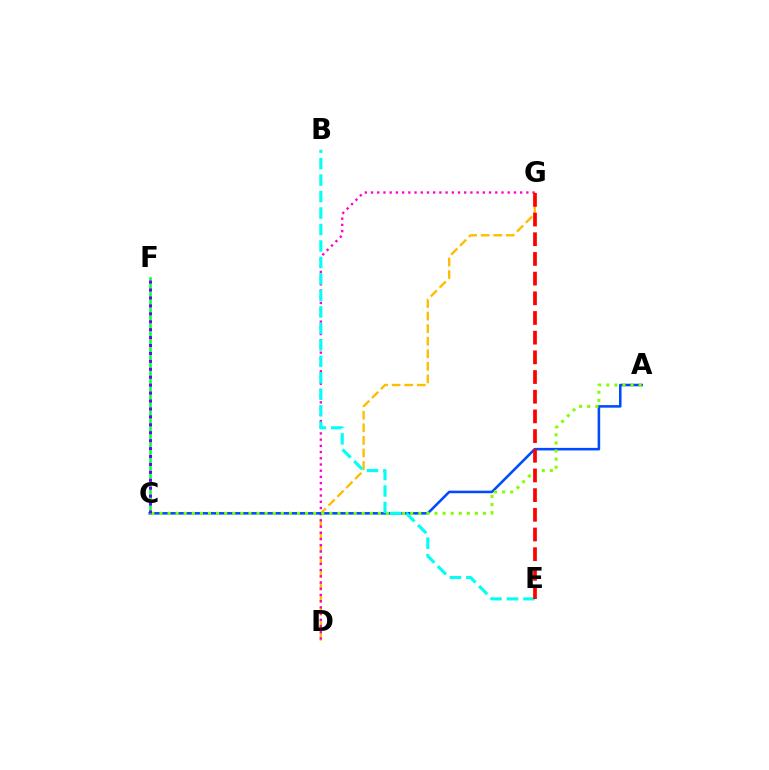{('D', 'G'): [{'color': '#ffbd00', 'line_style': 'dashed', 'thickness': 1.71}, {'color': '#ff00cf', 'line_style': 'dotted', 'thickness': 1.69}], ('A', 'C'): [{'color': '#004bff', 'line_style': 'solid', 'thickness': 1.84}, {'color': '#84ff00', 'line_style': 'dotted', 'thickness': 2.2}], ('B', 'E'): [{'color': '#00fff6', 'line_style': 'dashed', 'thickness': 2.24}], ('C', 'F'): [{'color': '#00ff39', 'line_style': 'solid', 'thickness': 1.83}, {'color': '#7200ff', 'line_style': 'dotted', 'thickness': 2.15}], ('E', 'G'): [{'color': '#ff0000', 'line_style': 'dashed', 'thickness': 2.67}]}